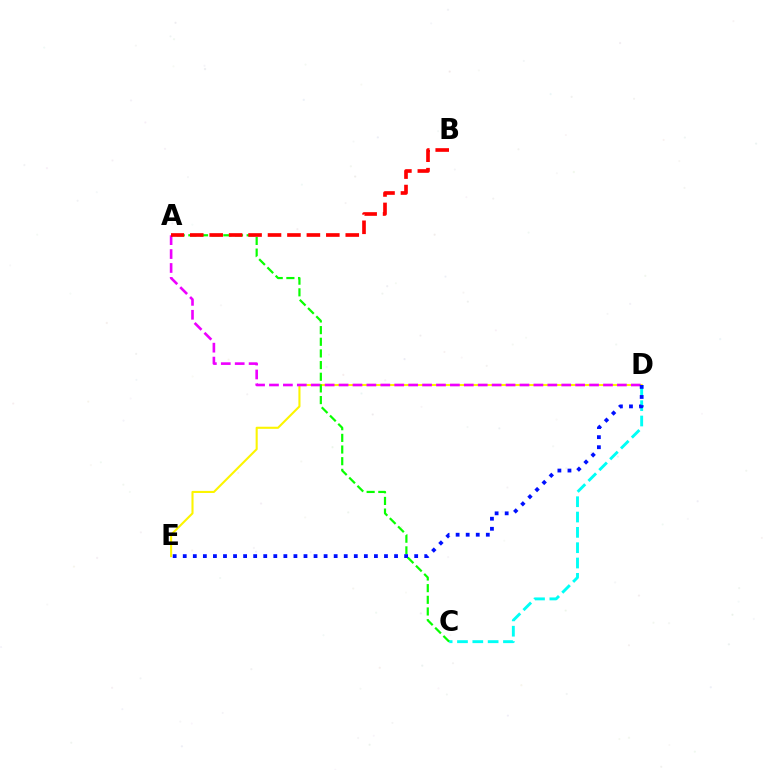{('D', 'E'): [{'color': '#fcf500', 'line_style': 'solid', 'thickness': 1.51}, {'color': '#0010ff', 'line_style': 'dotted', 'thickness': 2.73}], ('C', 'D'): [{'color': '#00fff6', 'line_style': 'dashed', 'thickness': 2.08}], ('A', 'D'): [{'color': '#ee00ff', 'line_style': 'dashed', 'thickness': 1.89}], ('A', 'C'): [{'color': '#08ff00', 'line_style': 'dashed', 'thickness': 1.58}], ('A', 'B'): [{'color': '#ff0000', 'line_style': 'dashed', 'thickness': 2.64}]}